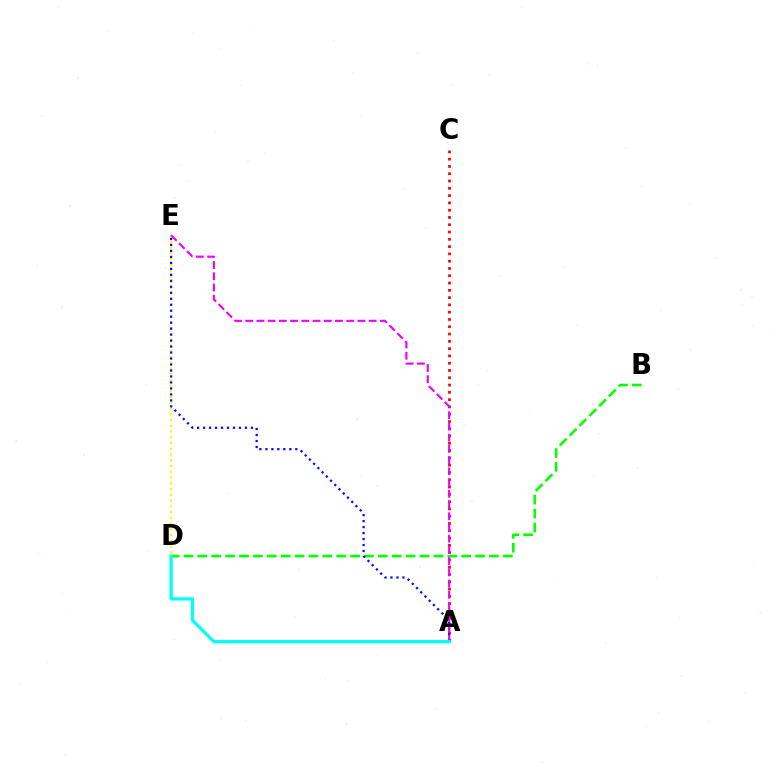{('D', 'E'): [{'color': '#fcf500', 'line_style': 'dotted', 'thickness': 1.56}], ('A', 'C'): [{'color': '#ff0000', 'line_style': 'dotted', 'thickness': 1.98}], ('B', 'D'): [{'color': '#08ff00', 'line_style': 'dashed', 'thickness': 1.89}], ('A', 'E'): [{'color': '#0010ff', 'line_style': 'dotted', 'thickness': 1.62}, {'color': '#ee00ff', 'line_style': 'dashed', 'thickness': 1.52}], ('A', 'D'): [{'color': '#00fff6', 'line_style': 'solid', 'thickness': 2.34}]}